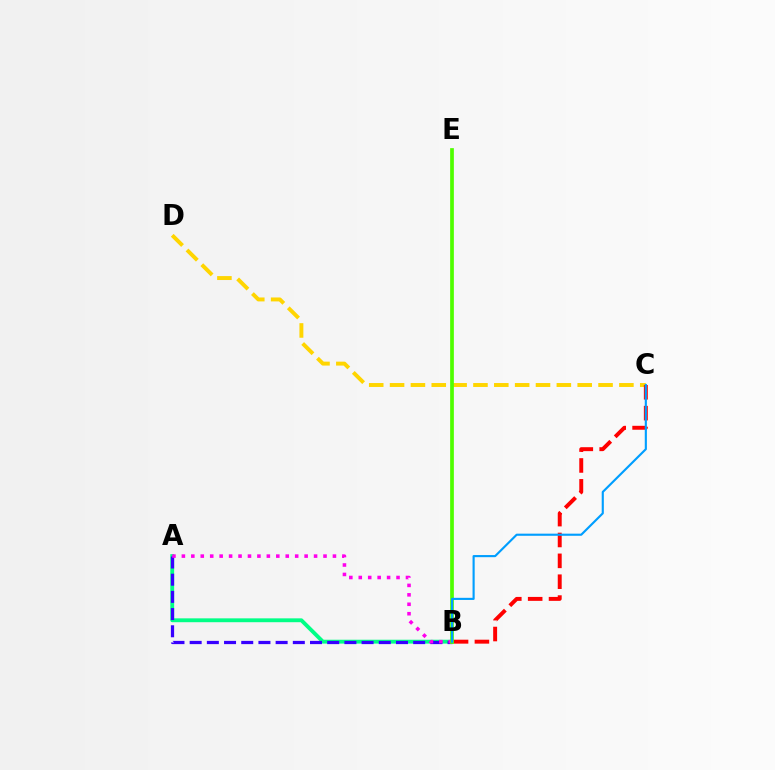{('C', 'D'): [{'color': '#ffd500', 'line_style': 'dashed', 'thickness': 2.83}], ('A', 'B'): [{'color': '#00ff86', 'line_style': 'solid', 'thickness': 2.78}, {'color': '#3700ff', 'line_style': 'dashed', 'thickness': 2.34}, {'color': '#ff00ed', 'line_style': 'dotted', 'thickness': 2.57}], ('B', 'C'): [{'color': '#ff0000', 'line_style': 'dashed', 'thickness': 2.83}, {'color': '#009eff', 'line_style': 'solid', 'thickness': 1.53}], ('B', 'E'): [{'color': '#4fff00', 'line_style': 'solid', 'thickness': 2.67}]}